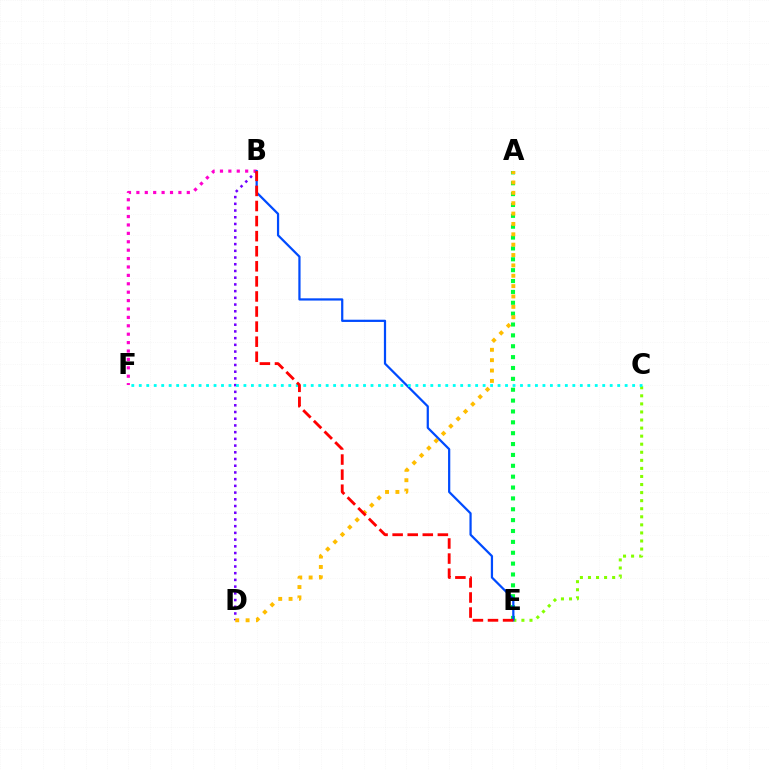{('C', 'E'): [{'color': '#84ff00', 'line_style': 'dotted', 'thickness': 2.19}], ('B', 'D'): [{'color': '#7200ff', 'line_style': 'dotted', 'thickness': 1.82}], ('B', 'F'): [{'color': '#ff00cf', 'line_style': 'dotted', 'thickness': 2.28}], ('A', 'E'): [{'color': '#00ff39', 'line_style': 'dotted', 'thickness': 2.95}], ('A', 'D'): [{'color': '#ffbd00', 'line_style': 'dotted', 'thickness': 2.82}], ('B', 'E'): [{'color': '#004bff', 'line_style': 'solid', 'thickness': 1.61}, {'color': '#ff0000', 'line_style': 'dashed', 'thickness': 2.05}], ('C', 'F'): [{'color': '#00fff6', 'line_style': 'dotted', 'thickness': 2.03}]}